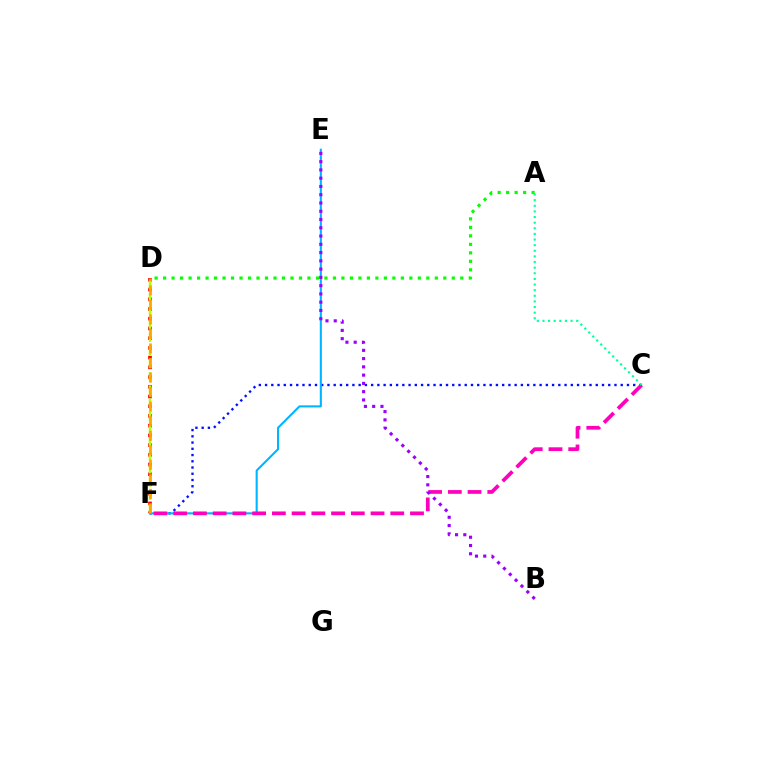{('C', 'F'): [{'color': '#0010ff', 'line_style': 'dotted', 'thickness': 1.7}, {'color': '#ff00bd', 'line_style': 'dashed', 'thickness': 2.68}], ('E', 'F'): [{'color': '#00b5ff', 'line_style': 'solid', 'thickness': 1.5}], ('A', 'D'): [{'color': '#08ff00', 'line_style': 'dotted', 'thickness': 2.31}], ('D', 'F'): [{'color': '#ff0000', 'line_style': 'dotted', 'thickness': 2.64}, {'color': '#b3ff00', 'line_style': 'dashed', 'thickness': 1.79}, {'color': '#ffa500', 'line_style': 'dashed', 'thickness': 1.97}], ('B', 'E'): [{'color': '#9b00ff', 'line_style': 'dotted', 'thickness': 2.25}], ('A', 'C'): [{'color': '#00ff9d', 'line_style': 'dotted', 'thickness': 1.53}]}